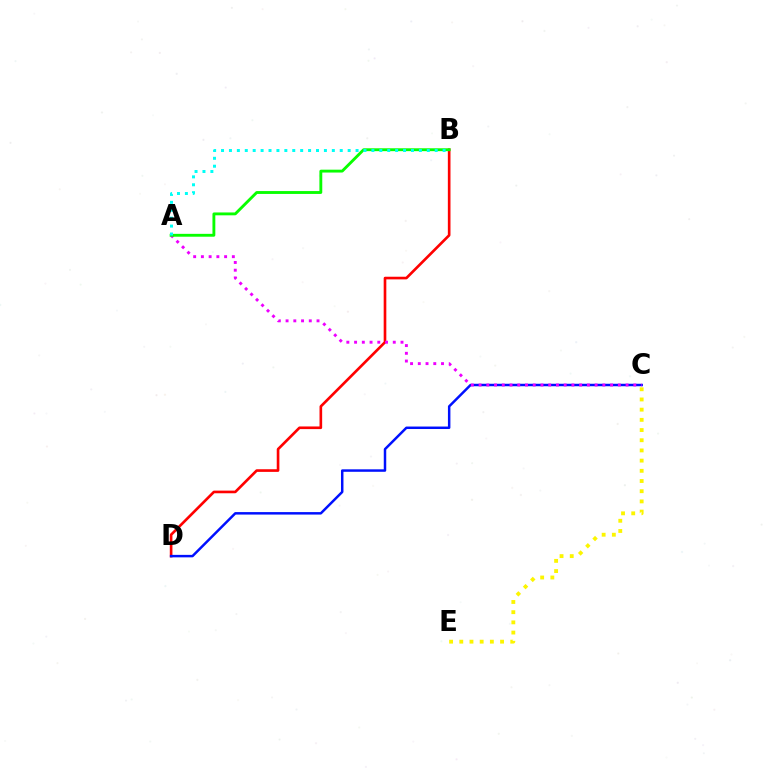{('B', 'D'): [{'color': '#ff0000', 'line_style': 'solid', 'thickness': 1.9}], ('C', 'D'): [{'color': '#0010ff', 'line_style': 'solid', 'thickness': 1.78}], ('A', 'C'): [{'color': '#ee00ff', 'line_style': 'dotted', 'thickness': 2.1}], ('C', 'E'): [{'color': '#fcf500', 'line_style': 'dotted', 'thickness': 2.77}], ('A', 'B'): [{'color': '#08ff00', 'line_style': 'solid', 'thickness': 2.06}, {'color': '#00fff6', 'line_style': 'dotted', 'thickness': 2.15}]}